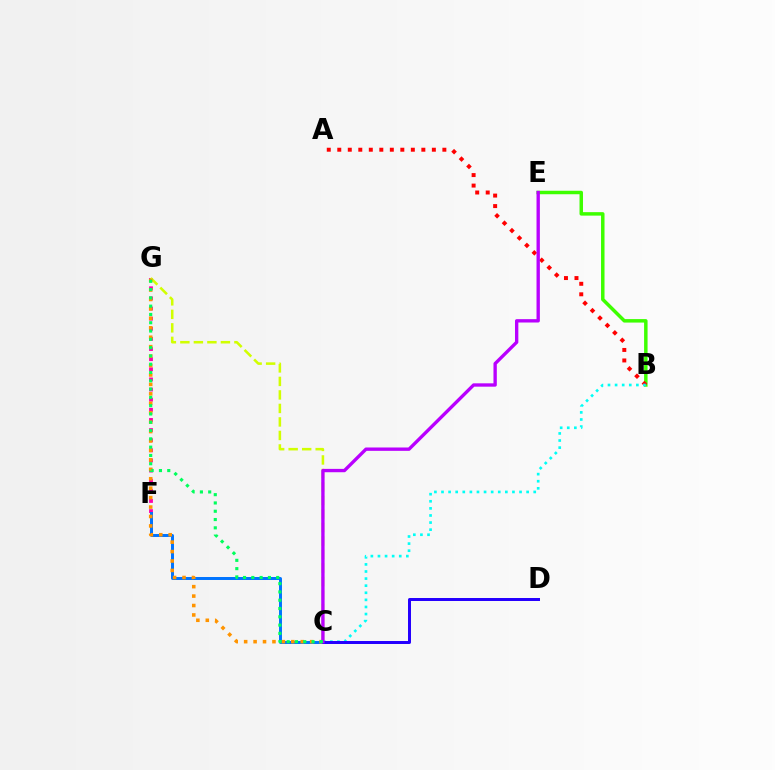{('F', 'G'): [{'color': '#ff00ac', 'line_style': 'dotted', 'thickness': 2.75}], ('B', 'E'): [{'color': '#3dff00', 'line_style': 'solid', 'thickness': 2.5}], ('C', 'G'): [{'color': '#d1ff00', 'line_style': 'dashed', 'thickness': 1.84}, {'color': '#ff9400', 'line_style': 'dotted', 'thickness': 2.56}, {'color': '#00ff5c', 'line_style': 'dotted', 'thickness': 2.25}], ('A', 'B'): [{'color': '#ff0000', 'line_style': 'dotted', 'thickness': 2.86}], ('C', 'F'): [{'color': '#0074ff', 'line_style': 'solid', 'thickness': 2.14}], ('B', 'C'): [{'color': '#00fff6', 'line_style': 'dotted', 'thickness': 1.93}], ('C', 'D'): [{'color': '#2500ff', 'line_style': 'solid', 'thickness': 2.15}], ('C', 'E'): [{'color': '#b900ff', 'line_style': 'solid', 'thickness': 2.41}]}